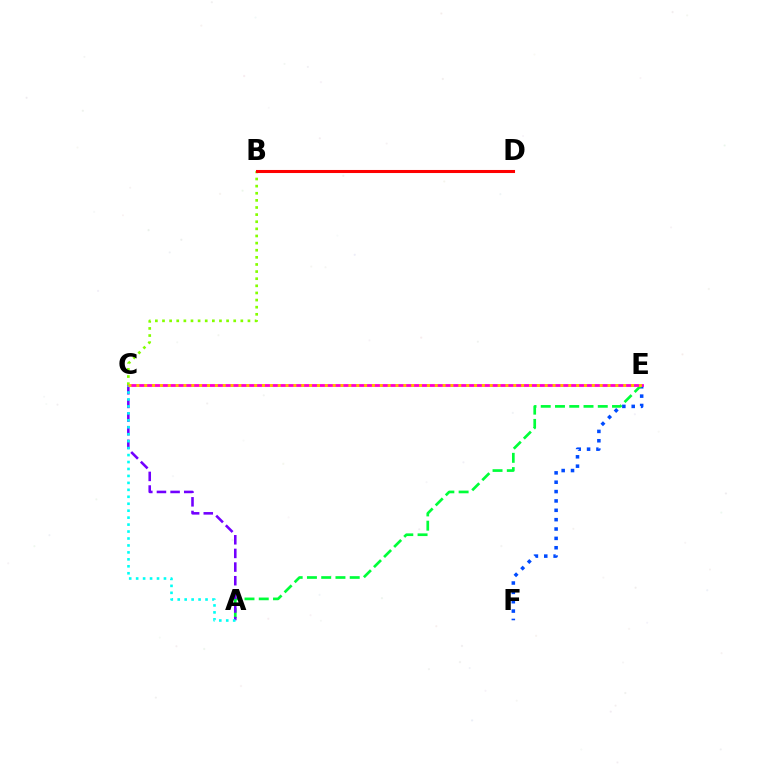{('E', 'F'): [{'color': '#004bff', 'line_style': 'dotted', 'thickness': 2.54}], ('A', 'E'): [{'color': '#00ff39', 'line_style': 'dashed', 'thickness': 1.94}], ('A', 'C'): [{'color': '#7200ff', 'line_style': 'dashed', 'thickness': 1.85}, {'color': '#00fff6', 'line_style': 'dotted', 'thickness': 1.89}], ('C', 'E'): [{'color': '#ff00cf', 'line_style': 'solid', 'thickness': 2.03}, {'color': '#ffbd00', 'line_style': 'dotted', 'thickness': 2.13}], ('B', 'C'): [{'color': '#84ff00', 'line_style': 'dotted', 'thickness': 1.93}], ('B', 'D'): [{'color': '#ff0000', 'line_style': 'solid', 'thickness': 2.21}]}